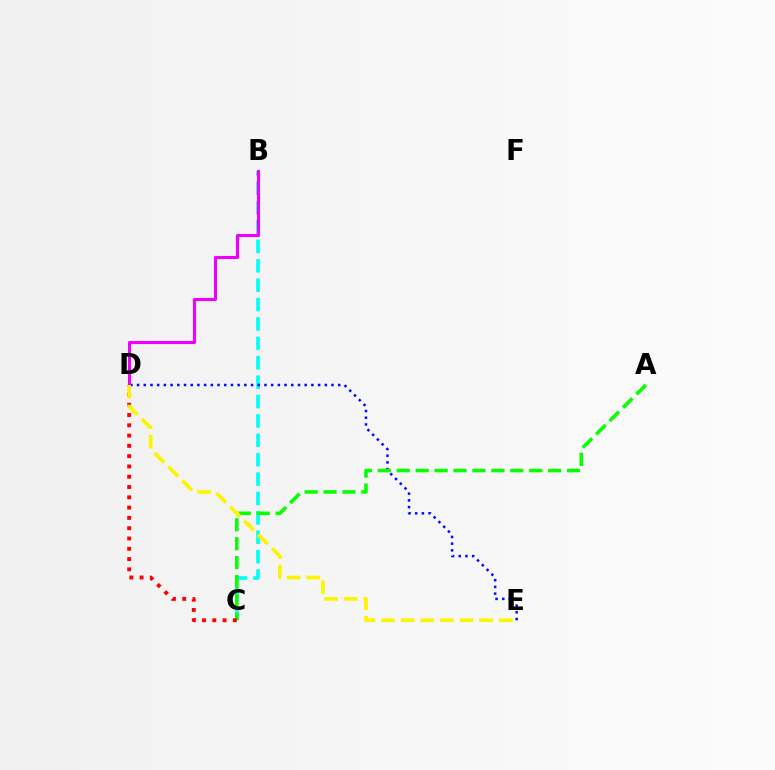{('B', 'C'): [{'color': '#00fff6', 'line_style': 'dashed', 'thickness': 2.63}], ('D', 'E'): [{'color': '#0010ff', 'line_style': 'dotted', 'thickness': 1.82}, {'color': '#fcf500', 'line_style': 'dashed', 'thickness': 2.66}], ('A', 'C'): [{'color': '#08ff00', 'line_style': 'dashed', 'thickness': 2.57}], ('B', 'D'): [{'color': '#ee00ff', 'line_style': 'solid', 'thickness': 2.23}], ('C', 'D'): [{'color': '#ff0000', 'line_style': 'dotted', 'thickness': 2.8}]}